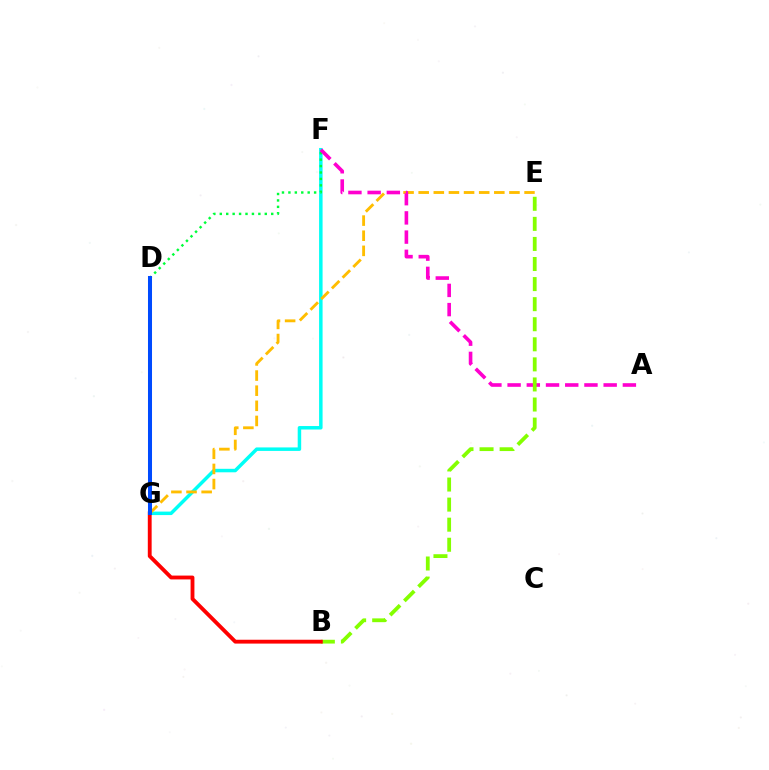{('F', 'G'): [{'color': '#00fff6', 'line_style': 'solid', 'thickness': 2.51}], ('E', 'G'): [{'color': '#ffbd00', 'line_style': 'dashed', 'thickness': 2.06}], ('D', 'F'): [{'color': '#00ff39', 'line_style': 'dotted', 'thickness': 1.75}], ('A', 'F'): [{'color': '#ff00cf', 'line_style': 'dashed', 'thickness': 2.61}], ('D', 'G'): [{'color': '#7200ff', 'line_style': 'solid', 'thickness': 2.77}, {'color': '#004bff', 'line_style': 'solid', 'thickness': 2.9}], ('B', 'E'): [{'color': '#84ff00', 'line_style': 'dashed', 'thickness': 2.73}], ('B', 'G'): [{'color': '#ff0000', 'line_style': 'solid', 'thickness': 2.77}]}